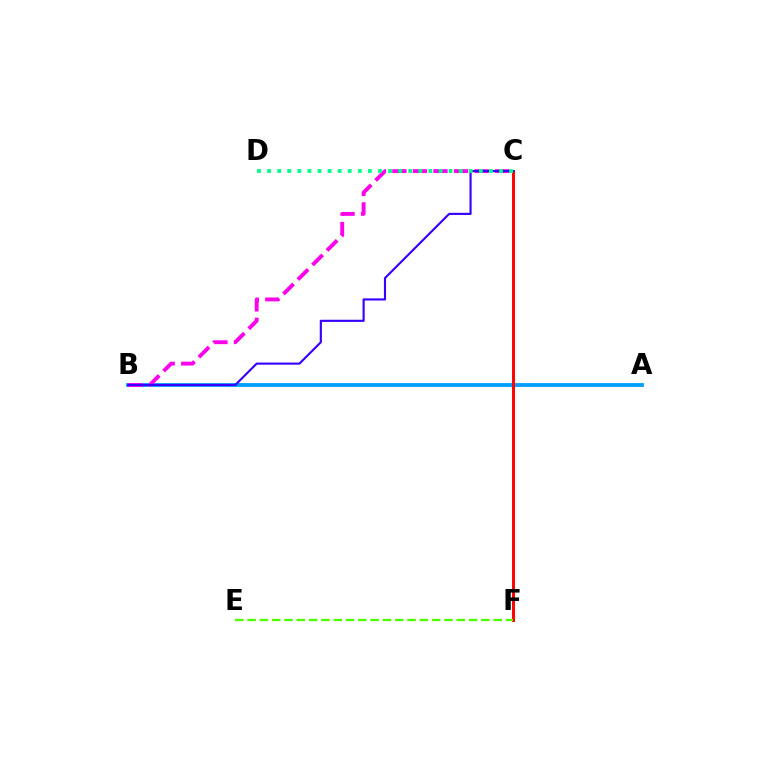{('A', 'B'): [{'color': '#009eff', 'line_style': 'solid', 'thickness': 2.74}], ('C', 'F'): [{'color': '#ffd500', 'line_style': 'dotted', 'thickness': 2.08}, {'color': '#ff0000', 'line_style': 'solid', 'thickness': 2.13}], ('E', 'F'): [{'color': '#4fff00', 'line_style': 'dashed', 'thickness': 1.67}], ('B', 'C'): [{'color': '#ff00ed', 'line_style': 'dashed', 'thickness': 2.79}, {'color': '#3700ff', 'line_style': 'solid', 'thickness': 1.55}], ('C', 'D'): [{'color': '#00ff86', 'line_style': 'dotted', 'thickness': 2.74}]}